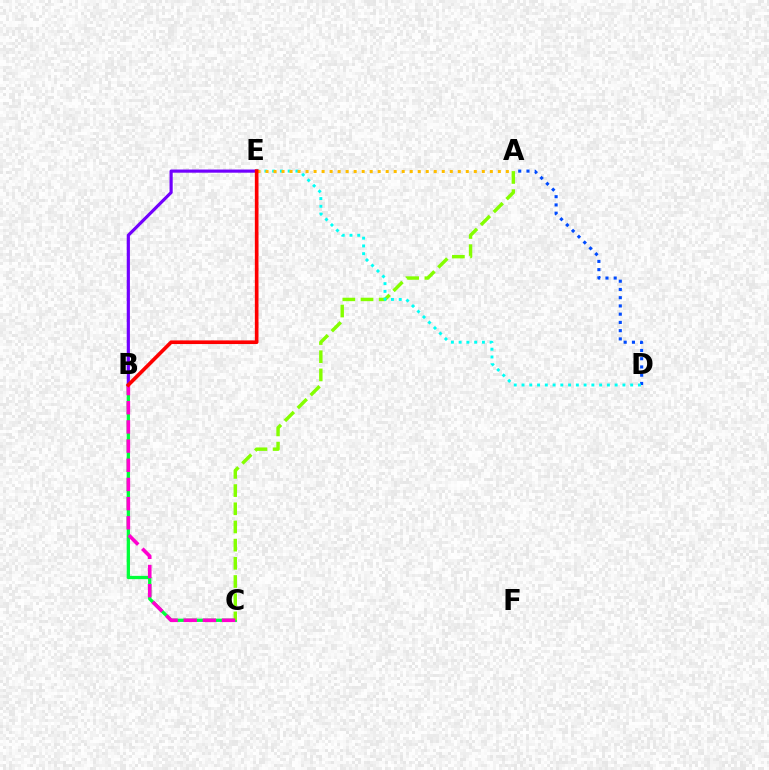{('B', 'C'): [{'color': '#00ff39', 'line_style': 'solid', 'thickness': 2.37}, {'color': '#ff00cf', 'line_style': 'dashed', 'thickness': 2.61}], ('B', 'E'): [{'color': '#7200ff', 'line_style': 'solid', 'thickness': 2.28}, {'color': '#ff0000', 'line_style': 'solid', 'thickness': 2.63}], ('A', 'C'): [{'color': '#84ff00', 'line_style': 'dashed', 'thickness': 2.47}], ('A', 'D'): [{'color': '#004bff', 'line_style': 'dotted', 'thickness': 2.24}], ('D', 'E'): [{'color': '#00fff6', 'line_style': 'dotted', 'thickness': 2.11}], ('A', 'E'): [{'color': '#ffbd00', 'line_style': 'dotted', 'thickness': 2.18}]}